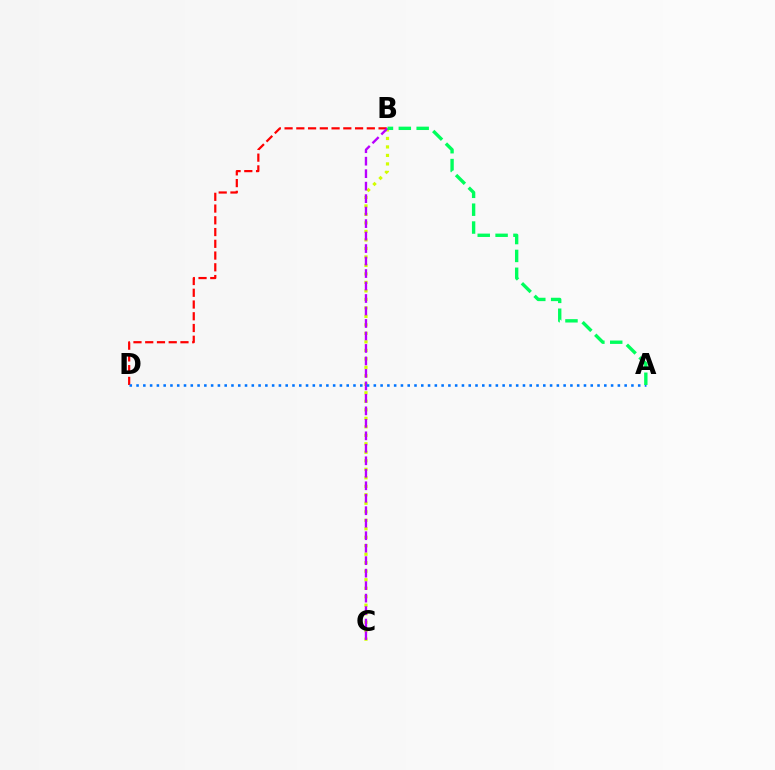{('B', 'C'): [{'color': '#d1ff00', 'line_style': 'dotted', 'thickness': 2.31}, {'color': '#b900ff', 'line_style': 'dashed', 'thickness': 1.7}], ('B', 'D'): [{'color': '#ff0000', 'line_style': 'dashed', 'thickness': 1.6}], ('A', 'D'): [{'color': '#0074ff', 'line_style': 'dotted', 'thickness': 1.84}], ('A', 'B'): [{'color': '#00ff5c', 'line_style': 'dashed', 'thickness': 2.43}]}